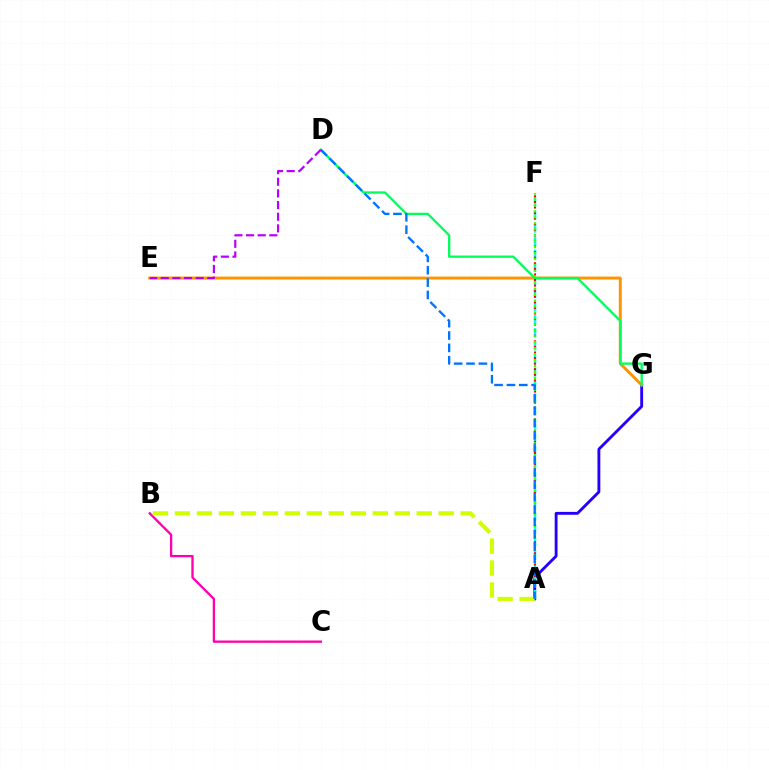{('A', 'G'): [{'color': '#2500ff', 'line_style': 'solid', 'thickness': 2.06}], ('B', 'C'): [{'color': '#ff00ac', 'line_style': 'solid', 'thickness': 1.66}], ('E', 'G'): [{'color': '#ff9400', 'line_style': 'solid', 'thickness': 2.13}], ('A', 'B'): [{'color': '#d1ff00', 'line_style': 'dashed', 'thickness': 2.99}], ('A', 'F'): [{'color': '#00fff6', 'line_style': 'dashed', 'thickness': 1.78}, {'color': '#ff0000', 'line_style': 'dotted', 'thickness': 1.52}, {'color': '#3dff00', 'line_style': 'dotted', 'thickness': 1.62}], ('D', 'G'): [{'color': '#00ff5c', 'line_style': 'solid', 'thickness': 1.67}], ('A', 'D'): [{'color': '#0074ff', 'line_style': 'dashed', 'thickness': 1.68}], ('D', 'E'): [{'color': '#b900ff', 'line_style': 'dashed', 'thickness': 1.58}]}